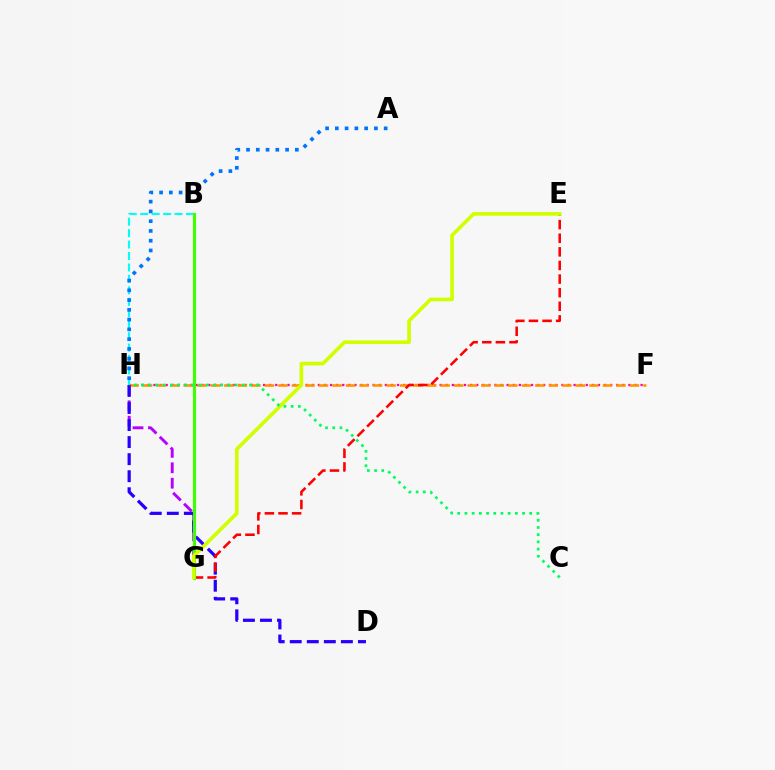{('F', 'H'): [{'color': '#ff00ac', 'line_style': 'dotted', 'thickness': 1.65}, {'color': '#ff9400', 'line_style': 'dashed', 'thickness': 1.84}], ('G', 'H'): [{'color': '#b900ff', 'line_style': 'dashed', 'thickness': 2.09}], ('B', 'H'): [{'color': '#00fff6', 'line_style': 'dashed', 'thickness': 1.55}], ('A', 'H'): [{'color': '#0074ff', 'line_style': 'dotted', 'thickness': 2.65}], ('D', 'H'): [{'color': '#2500ff', 'line_style': 'dashed', 'thickness': 2.32}], ('E', 'G'): [{'color': '#ff0000', 'line_style': 'dashed', 'thickness': 1.85}, {'color': '#d1ff00', 'line_style': 'solid', 'thickness': 2.63}], ('B', 'G'): [{'color': '#3dff00', 'line_style': 'solid', 'thickness': 2.24}], ('C', 'H'): [{'color': '#00ff5c', 'line_style': 'dotted', 'thickness': 1.96}]}